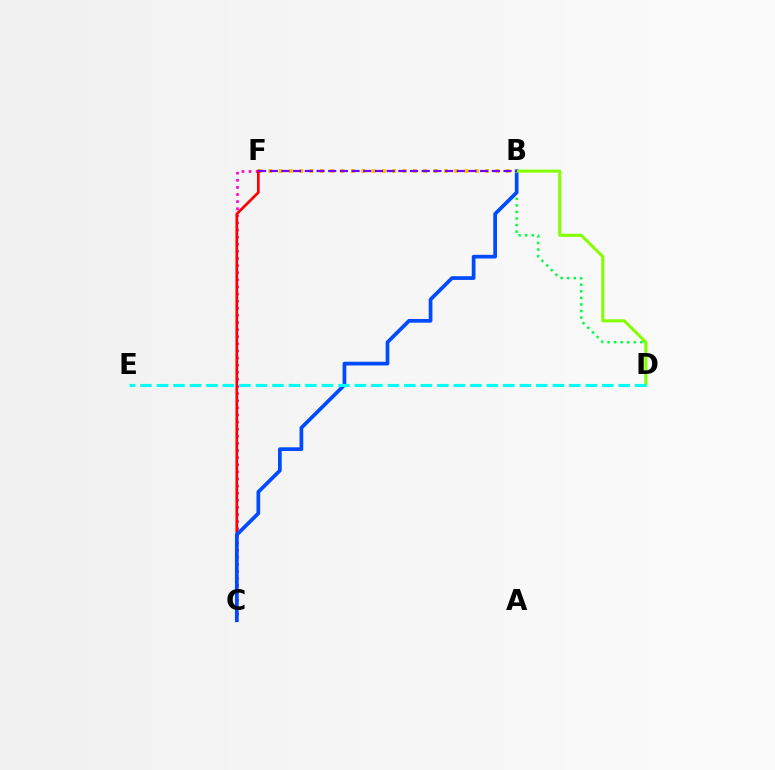{('C', 'F'): [{'color': '#ff00cf', 'line_style': 'dotted', 'thickness': 1.93}, {'color': '#ff0000', 'line_style': 'solid', 'thickness': 1.95}], ('B', 'F'): [{'color': '#ffbd00', 'line_style': 'dotted', 'thickness': 2.81}, {'color': '#7200ff', 'line_style': 'dashed', 'thickness': 1.59}], ('B', 'D'): [{'color': '#00ff39', 'line_style': 'dotted', 'thickness': 1.78}, {'color': '#84ff00', 'line_style': 'solid', 'thickness': 2.19}], ('B', 'C'): [{'color': '#004bff', 'line_style': 'solid', 'thickness': 2.68}], ('D', 'E'): [{'color': '#00fff6', 'line_style': 'dashed', 'thickness': 2.24}]}